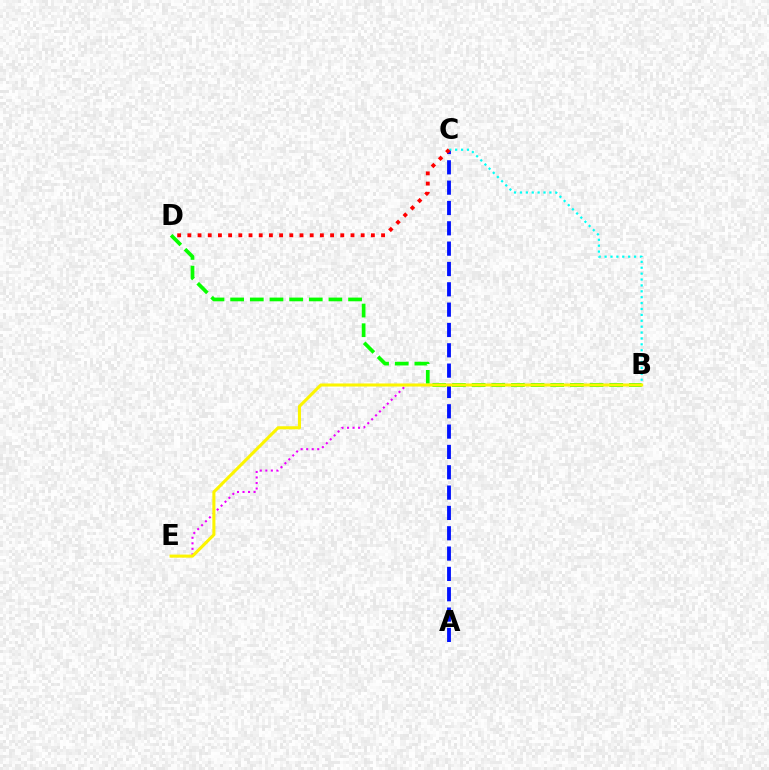{('B', 'E'): [{'color': '#ee00ff', 'line_style': 'dotted', 'thickness': 1.5}, {'color': '#fcf500', 'line_style': 'solid', 'thickness': 2.2}], ('A', 'C'): [{'color': '#0010ff', 'line_style': 'dashed', 'thickness': 2.76}], ('B', 'D'): [{'color': '#08ff00', 'line_style': 'dashed', 'thickness': 2.67}], ('B', 'C'): [{'color': '#00fff6', 'line_style': 'dotted', 'thickness': 1.6}], ('C', 'D'): [{'color': '#ff0000', 'line_style': 'dotted', 'thickness': 2.77}]}